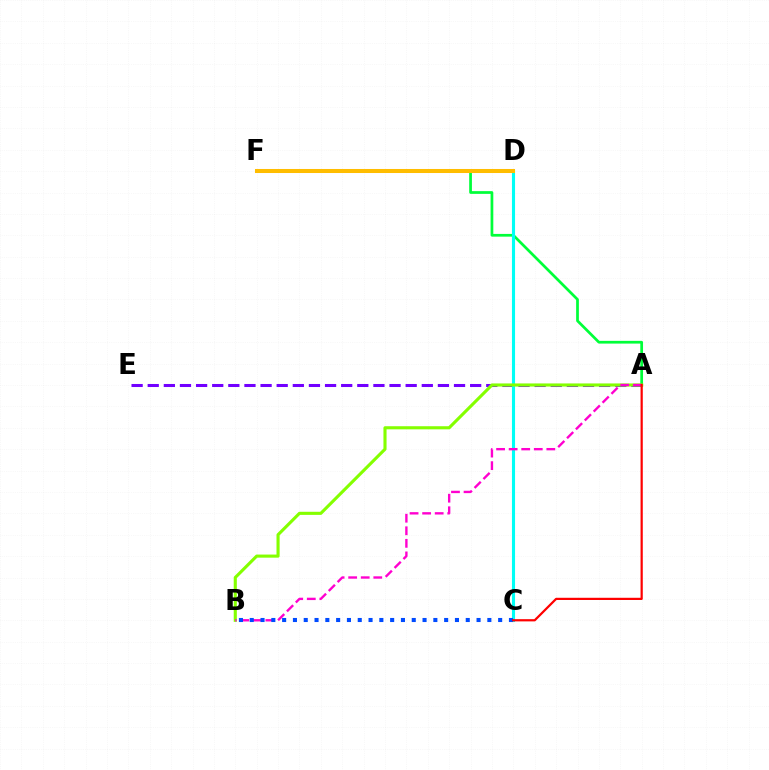{('A', 'F'): [{'color': '#00ff39', 'line_style': 'solid', 'thickness': 1.96}], ('A', 'E'): [{'color': '#7200ff', 'line_style': 'dashed', 'thickness': 2.19}], ('C', 'D'): [{'color': '#00fff6', 'line_style': 'solid', 'thickness': 2.23}], ('A', 'B'): [{'color': '#84ff00', 'line_style': 'solid', 'thickness': 2.24}, {'color': '#ff00cf', 'line_style': 'dashed', 'thickness': 1.71}], ('D', 'F'): [{'color': '#ffbd00', 'line_style': 'solid', 'thickness': 2.9}], ('B', 'C'): [{'color': '#004bff', 'line_style': 'dotted', 'thickness': 2.93}], ('A', 'C'): [{'color': '#ff0000', 'line_style': 'solid', 'thickness': 1.6}]}